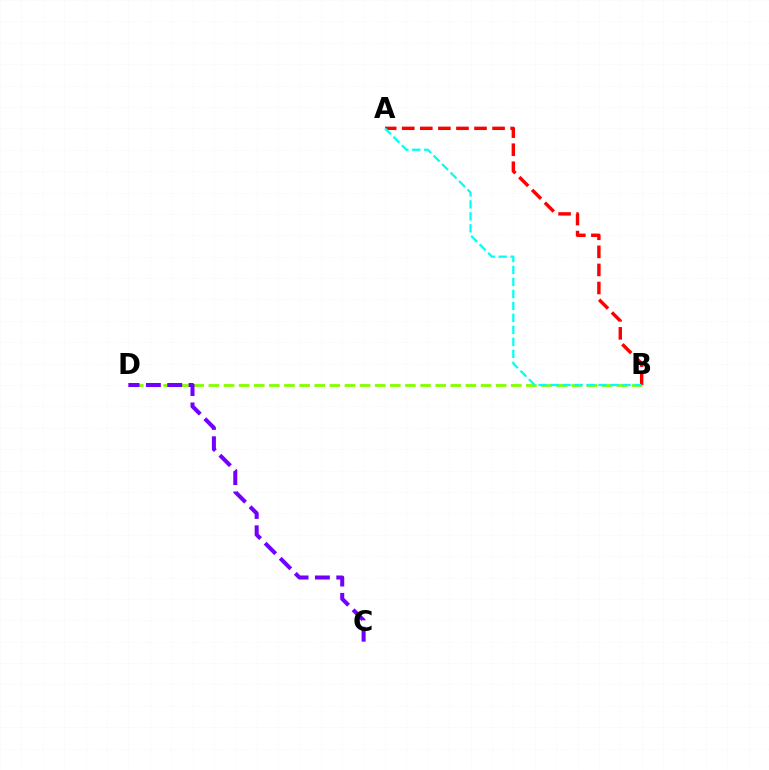{('B', 'D'): [{'color': '#84ff00', 'line_style': 'dashed', 'thickness': 2.05}], ('C', 'D'): [{'color': '#7200ff', 'line_style': 'dashed', 'thickness': 2.9}], ('A', 'B'): [{'color': '#ff0000', 'line_style': 'dashed', 'thickness': 2.45}, {'color': '#00fff6', 'line_style': 'dashed', 'thickness': 1.63}]}